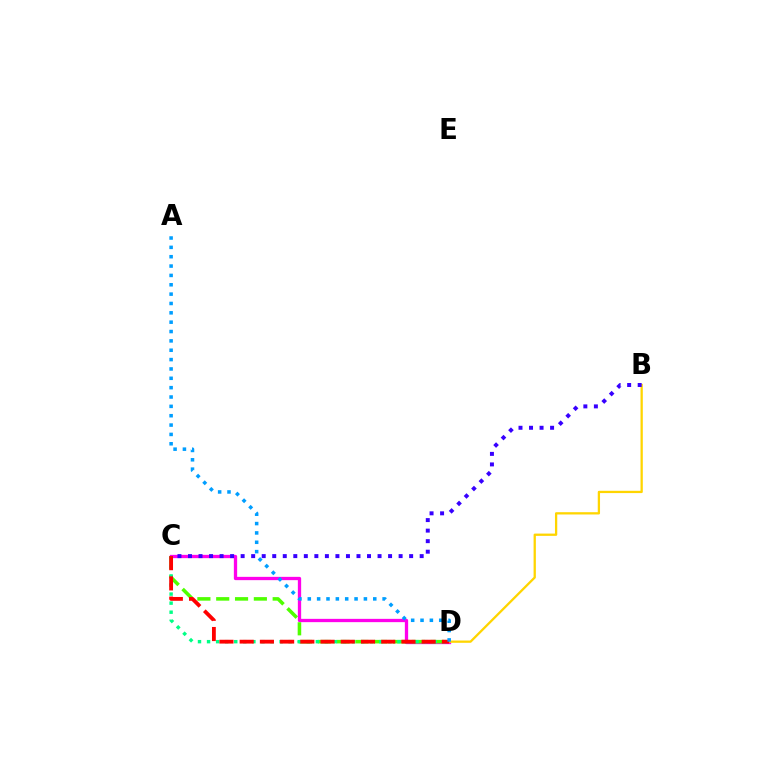{('C', 'D'): [{'color': '#ff00ed', 'line_style': 'solid', 'thickness': 2.37}, {'color': '#4fff00', 'line_style': 'dashed', 'thickness': 2.56}, {'color': '#00ff86', 'line_style': 'dotted', 'thickness': 2.46}, {'color': '#ff0000', 'line_style': 'dashed', 'thickness': 2.75}], ('B', 'D'): [{'color': '#ffd500', 'line_style': 'solid', 'thickness': 1.65}], ('B', 'C'): [{'color': '#3700ff', 'line_style': 'dotted', 'thickness': 2.86}], ('A', 'D'): [{'color': '#009eff', 'line_style': 'dotted', 'thickness': 2.54}]}